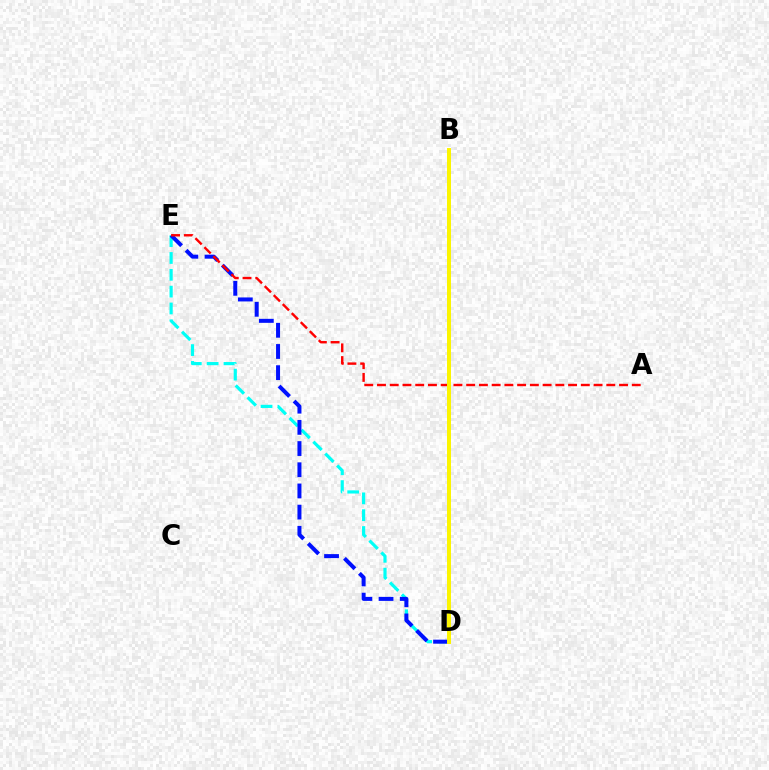{('B', 'D'): [{'color': '#ee00ff', 'line_style': 'dotted', 'thickness': 1.93}, {'color': '#08ff00', 'line_style': 'dotted', 'thickness': 2.75}, {'color': '#fcf500', 'line_style': 'solid', 'thickness': 2.86}], ('D', 'E'): [{'color': '#00fff6', 'line_style': 'dashed', 'thickness': 2.29}, {'color': '#0010ff', 'line_style': 'dashed', 'thickness': 2.88}], ('A', 'E'): [{'color': '#ff0000', 'line_style': 'dashed', 'thickness': 1.73}]}